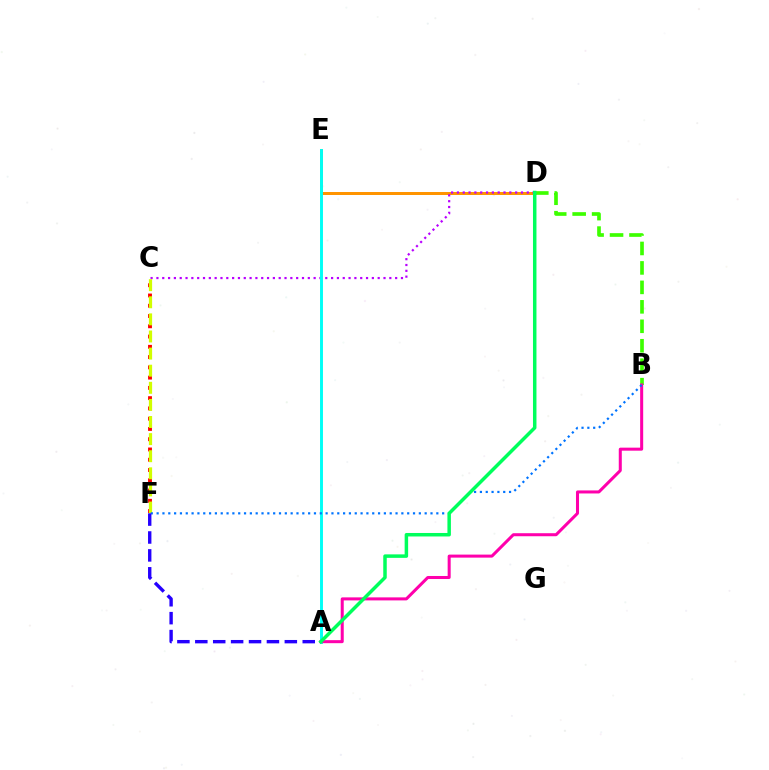{('D', 'E'): [{'color': '#ff9400', 'line_style': 'solid', 'thickness': 2.15}], ('C', 'D'): [{'color': '#b900ff', 'line_style': 'dotted', 'thickness': 1.58}], ('C', 'F'): [{'color': '#ff0000', 'line_style': 'dotted', 'thickness': 2.79}, {'color': '#d1ff00', 'line_style': 'dashed', 'thickness': 2.32}], ('B', 'D'): [{'color': '#3dff00', 'line_style': 'dashed', 'thickness': 2.64}], ('A', 'E'): [{'color': '#00fff6', 'line_style': 'solid', 'thickness': 2.11}], ('A', 'B'): [{'color': '#ff00ac', 'line_style': 'solid', 'thickness': 2.18}], ('B', 'F'): [{'color': '#0074ff', 'line_style': 'dotted', 'thickness': 1.58}], ('A', 'F'): [{'color': '#2500ff', 'line_style': 'dashed', 'thickness': 2.43}], ('A', 'D'): [{'color': '#00ff5c', 'line_style': 'solid', 'thickness': 2.51}]}